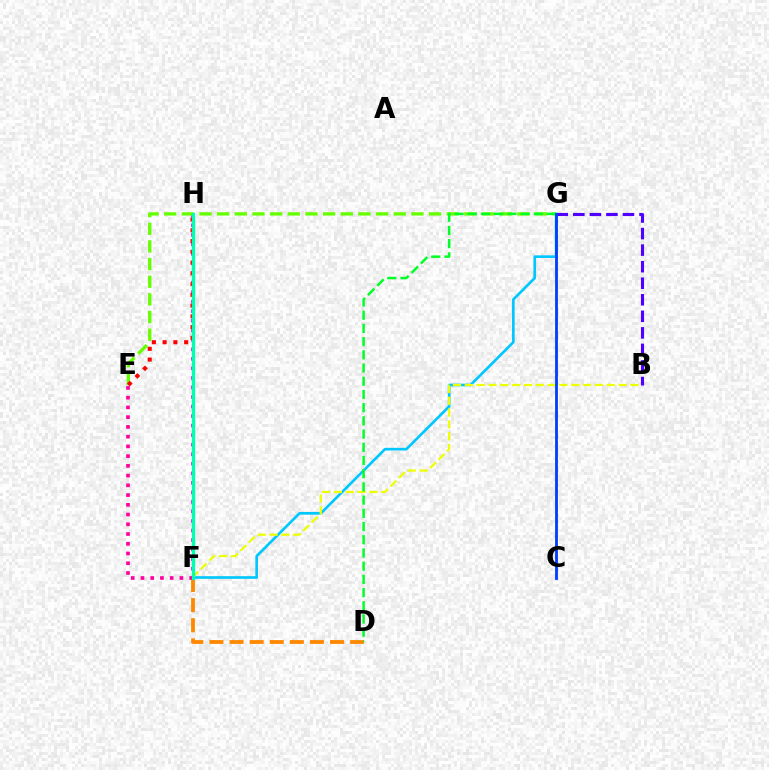{('F', 'G'): [{'color': '#00c7ff', 'line_style': 'solid', 'thickness': 1.91}], ('F', 'H'): [{'color': '#d600ff', 'line_style': 'dotted', 'thickness': 2.59}, {'color': '#00ffaf', 'line_style': 'solid', 'thickness': 2.38}], ('B', 'F'): [{'color': '#eeff00', 'line_style': 'dashed', 'thickness': 1.61}], ('B', 'G'): [{'color': '#4f00ff', 'line_style': 'dashed', 'thickness': 2.25}], ('E', 'G'): [{'color': '#66ff00', 'line_style': 'dashed', 'thickness': 2.4}], ('D', 'F'): [{'color': '#ff8800', 'line_style': 'dashed', 'thickness': 2.73}], ('E', 'F'): [{'color': '#ff00a0', 'line_style': 'dotted', 'thickness': 2.65}], ('D', 'G'): [{'color': '#00ff27', 'line_style': 'dashed', 'thickness': 1.79}], ('C', 'G'): [{'color': '#003fff', 'line_style': 'solid', 'thickness': 2.03}], ('E', 'H'): [{'color': '#ff0000', 'line_style': 'dotted', 'thickness': 2.92}]}